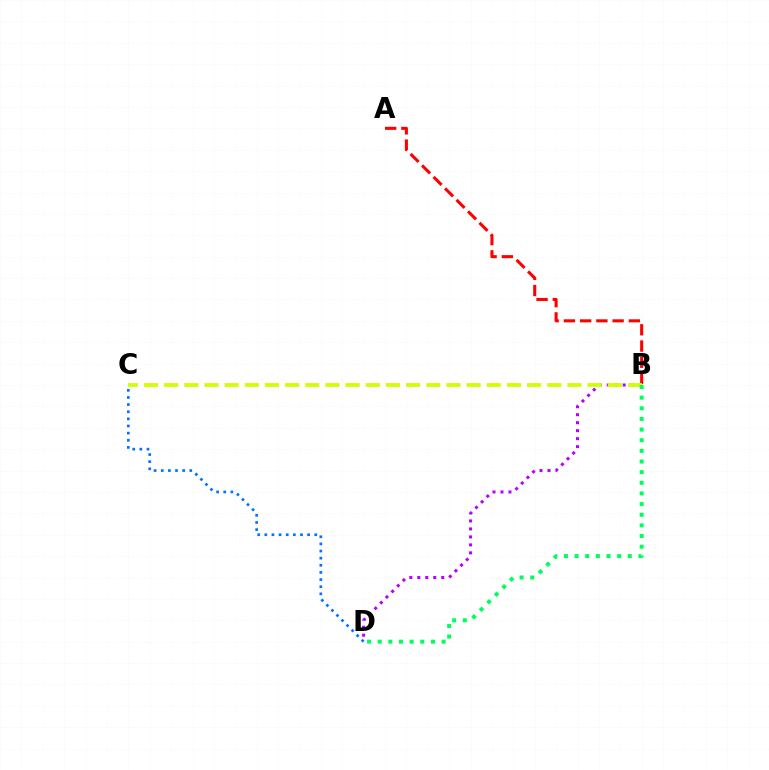{('A', 'B'): [{'color': '#ff0000', 'line_style': 'dashed', 'thickness': 2.21}], ('B', 'D'): [{'color': '#b900ff', 'line_style': 'dotted', 'thickness': 2.17}, {'color': '#00ff5c', 'line_style': 'dotted', 'thickness': 2.89}], ('B', 'C'): [{'color': '#d1ff00', 'line_style': 'dashed', 'thickness': 2.74}], ('C', 'D'): [{'color': '#0074ff', 'line_style': 'dotted', 'thickness': 1.94}]}